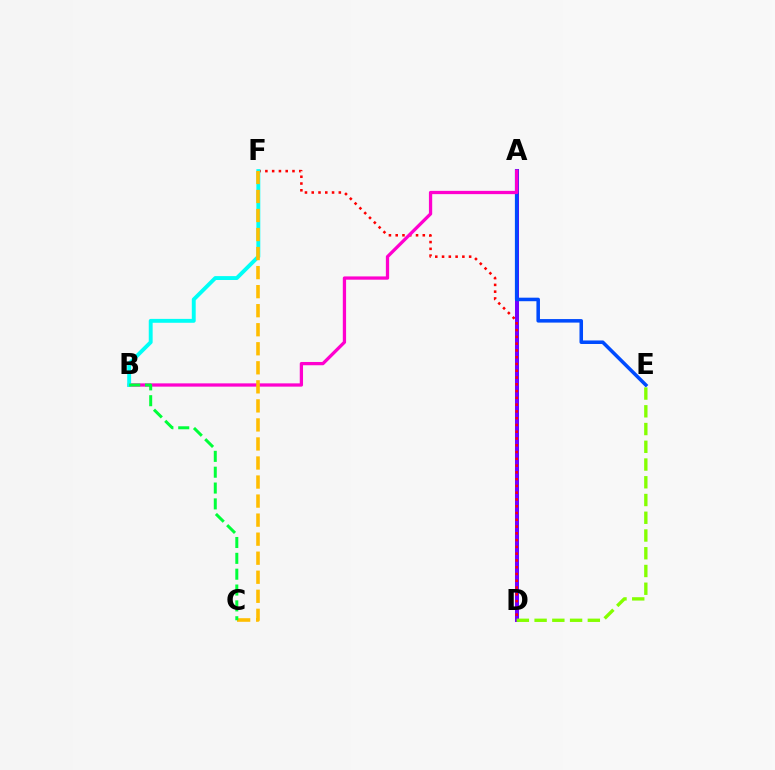{('A', 'D'): [{'color': '#7200ff', 'line_style': 'solid', 'thickness': 2.89}], ('A', 'E'): [{'color': '#004bff', 'line_style': 'solid', 'thickness': 2.54}], ('D', 'F'): [{'color': '#ff0000', 'line_style': 'dotted', 'thickness': 1.84}], ('A', 'B'): [{'color': '#ff00cf', 'line_style': 'solid', 'thickness': 2.36}], ('B', 'F'): [{'color': '#00fff6', 'line_style': 'solid', 'thickness': 2.81}], ('C', 'F'): [{'color': '#ffbd00', 'line_style': 'dashed', 'thickness': 2.59}], ('D', 'E'): [{'color': '#84ff00', 'line_style': 'dashed', 'thickness': 2.41}], ('B', 'C'): [{'color': '#00ff39', 'line_style': 'dashed', 'thickness': 2.15}]}